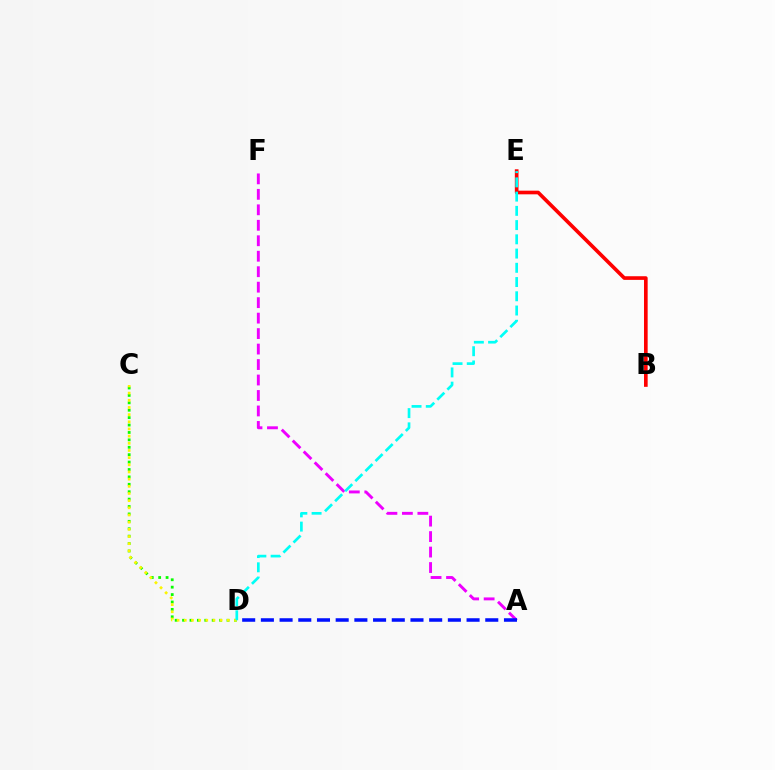{('A', 'F'): [{'color': '#ee00ff', 'line_style': 'dashed', 'thickness': 2.1}], ('A', 'D'): [{'color': '#0010ff', 'line_style': 'dashed', 'thickness': 2.54}], ('C', 'D'): [{'color': '#08ff00', 'line_style': 'dotted', 'thickness': 2.01}, {'color': '#fcf500', 'line_style': 'dotted', 'thickness': 1.95}], ('B', 'E'): [{'color': '#ff0000', 'line_style': 'solid', 'thickness': 2.63}], ('D', 'E'): [{'color': '#00fff6', 'line_style': 'dashed', 'thickness': 1.93}]}